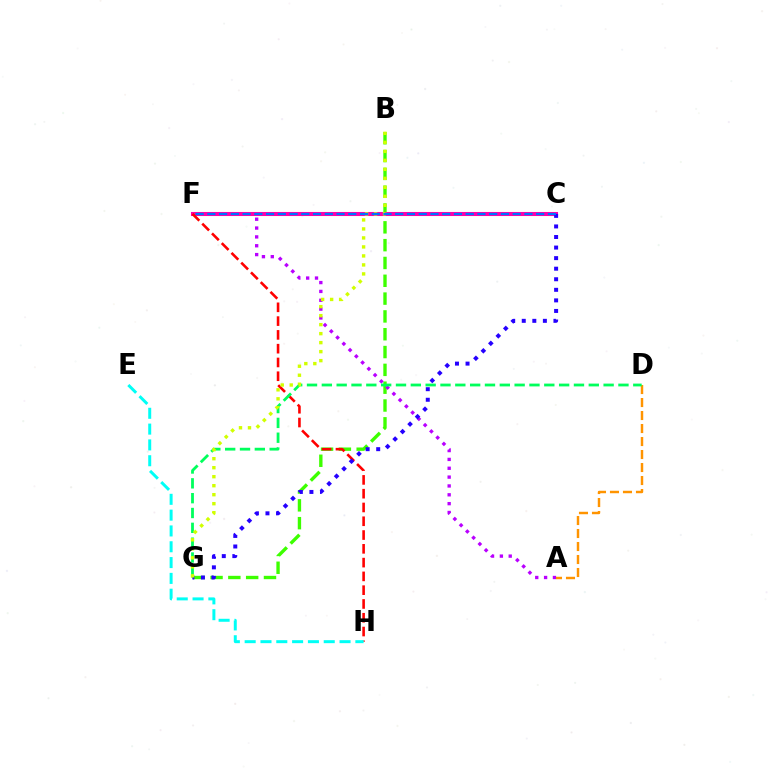{('B', 'G'): [{'color': '#3dff00', 'line_style': 'dashed', 'thickness': 2.42}, {'color': '#d1ff00', 'line_style': 'dotted', 'thickness': 2.44}], ('A', 'F'): [{'color': '#b900ff', 'line_style': 'dotted', 'thickness': 2.4}], ('C', 'F'): [{'color': '#ff00ac', 'line_style': 'solid', 'thickness': 2.92}, {'color': '#0074ff', 'line_style': 'dashed', 'thickness': 1.6}], ('F', 'H'): [{'color': '#ff0000', 'line_style': 'dashed', 'thickness': 1.87}], ('A', 'D'): [{'color': '#ff9400', 'line_style': 'dashed', 'thickness': 1.77}], ('D', 'G'): [{'color': '#00ff5c', 'line_style': 'dashed', 'thickness': 2.01}], ('E', 'H'): [{'color': '#00fff6', 'line_style': 'dashed', 'thickness': 2.15}], ('C', 'G'): [{'color': '#2500ff', 'line_style': 'dotted', 'thickness': 2.87}]}